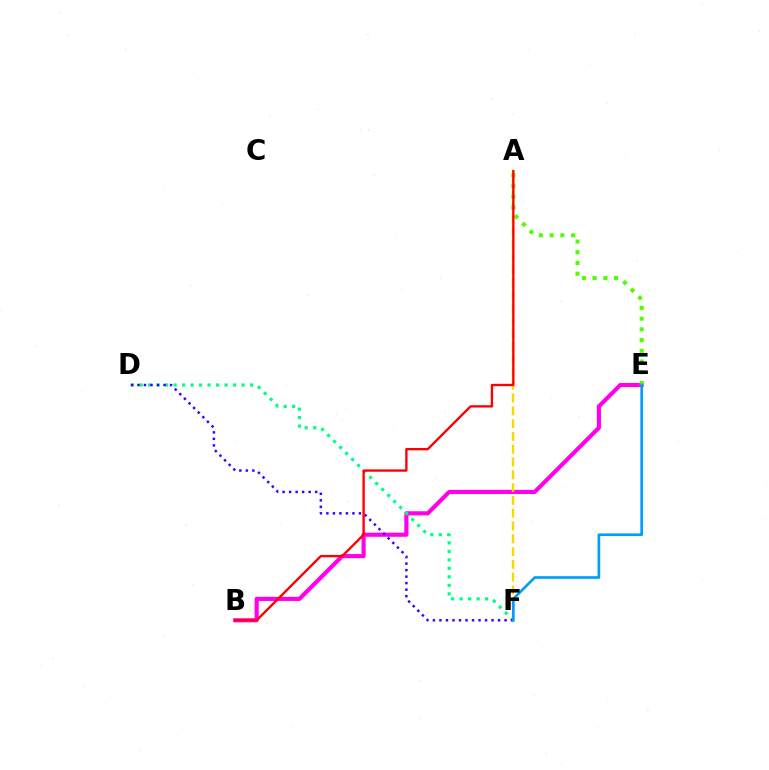{('B', 'E'): [{'color': '#ff00ed', 'line_style': 'solid', 'thickness': 2.98}], ('D', 'F'): [{'color': '#00ff86', 'line_style': 'dotted', 'thickness': 2.31}, {'color': '#3700ff', 'line_style': 'dotted', 'thickness': 1.77}], ('A', 'F'): [{'color': '#ffd500', 'line_style': 'dashed', 'thickness': 1.74}], ('A', 'E'): [{'color': '#4fff00', 'line_style': 'dotted', 'thickness': 2.91}], ('E', 'F'): [{'color': '#009eff', 'line_style': 'solid', 'thickness': 1.93}], ('A', 'B'): [{'color': '#ff0000', 'line_style': 'solid', 'thickness': 1.69}]}